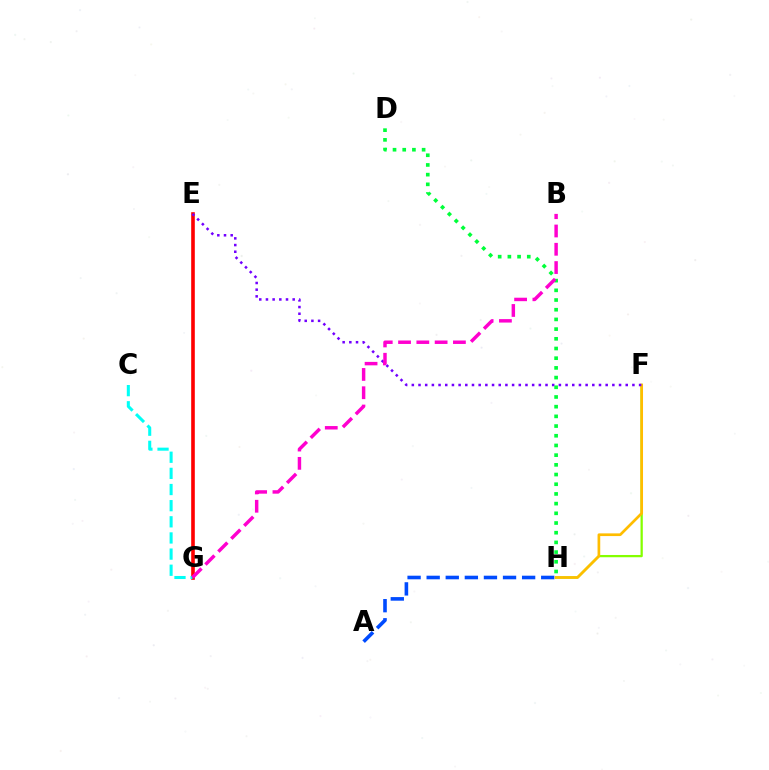{('A', 'H'): [{'color': '#004bff', 'line_style': 'dashed', 'thickness': 2.59}], ('F', 'H'): [{'color': '#84ff00', 'line_style': 'solid', 'thickness': 1.63}, {'color': '#ffbd00', 'line_style': 'solid', 'thickness': 1.94}], ('E', 'G'): [{'color': '#ff0000', 'line_style': 'solid', 'thickness': 2.6}], ('E', 'F'): [{'color': '#7200ff', 'line_style': 'dotted', 'thickness': 1.82}], ('C', 'G'): [{'color': '#00fff6', 'line_style': 'dashed', 'thickness': 2.19}], ('D', 'H'): [{'color': '#00ff39', 'line_style': 'dotted', 'thickness': 2.63}], ('B', 'G'): [{'color': '#ff00cf', 'line_style': 'dashed', 'thickness': 2.48}]}